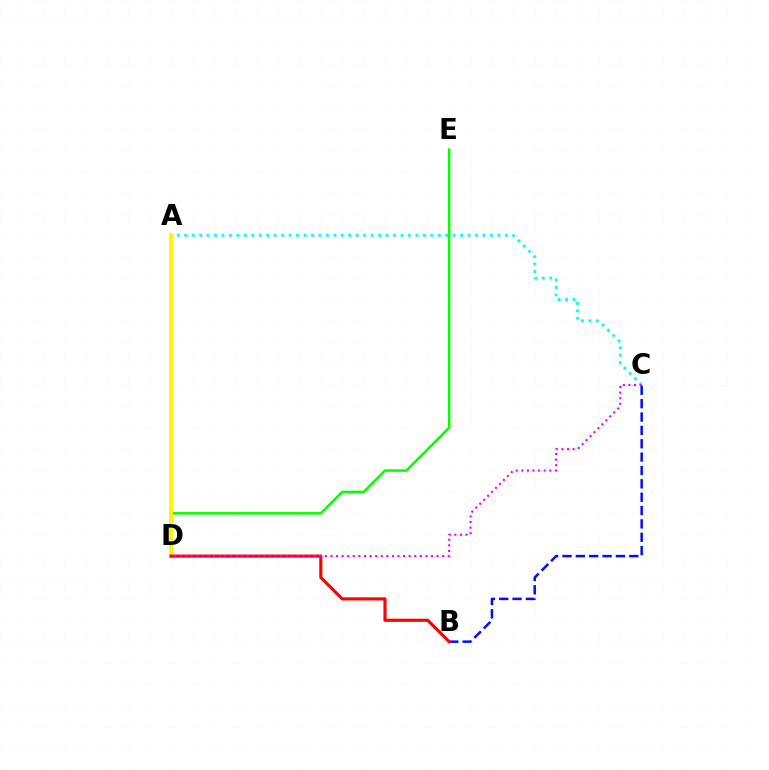{('D', 'E'): [{'color': '#08ff00', 'line_style': 'solid', 'thickness': 1.83}], ('A', 'C'): [{'color': '#00fff6', 'line_style': 'dotted', 'thickness': 2.03}], ('A', 'D'): [{'color': '#fcf500', 'line_style': 'solid', 'thickness': 2.76}], ('B', 'C'): [{'color': '#0010ff', 'line_style': 'dashed', 'thickness': 1.81}], ('B', 'D'): [{'color': '#ff0000', 'line_style': 'solid', 'thickness': 2.26}], ('C', 'D'): [{'color': '#ee00ff', 'line_style': 'dotted', 'thickness': 1.52}]}